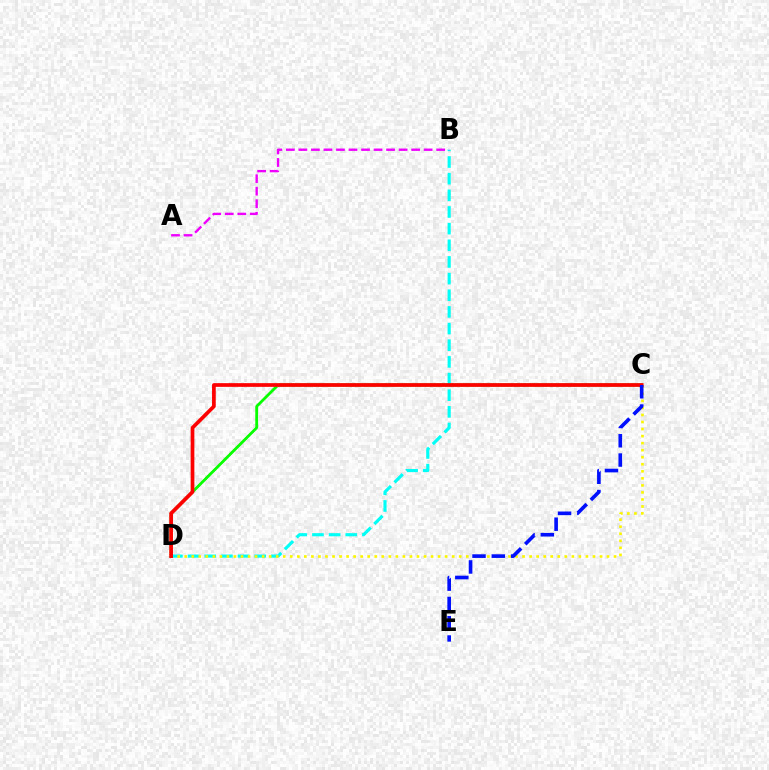{('C', 'D'): [{'color': '#08ff00', 'line_style': 'solid', 'thickness': 2.02}, {'color': '#fcf500', 'line_style': 'dotted', 'thickness': 1.91}, {'color': '#ff0000', 'line_style': 'solid', 'thickness': 2.67}], ('B', 'D'): [{'color': '#00fff6', 'line_style': 'dashed', 'thickness': 2.26}], ('A', 'B'): [{'color': '#ee00ff', 'line_style': 'dashed', 'thickness': 1.7}], ('C', 'E'): [{'color': '#0010ff', 'line_style': 'dashed', 'thickness': 2.62}]}